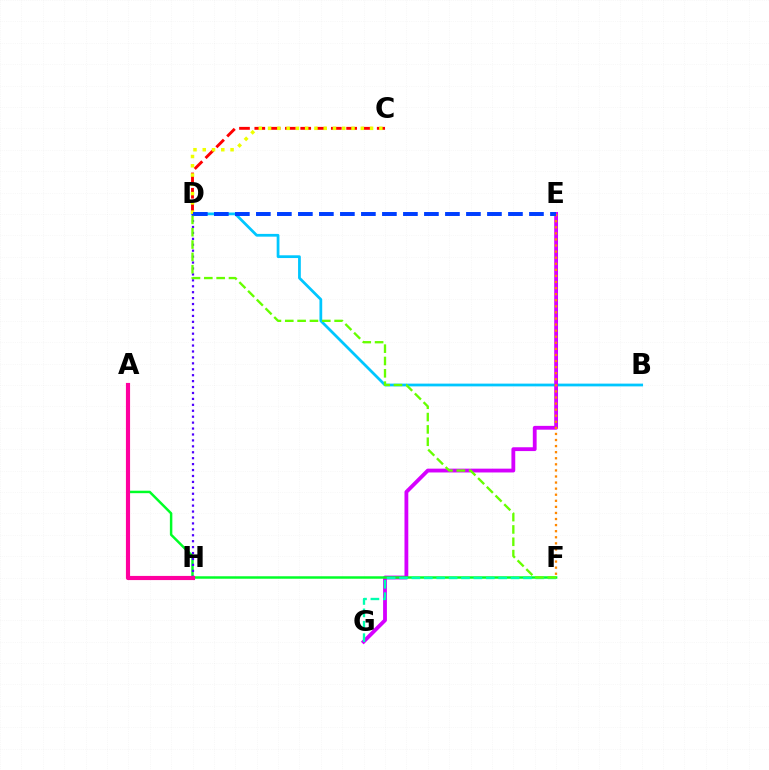{('B', 'D'): [{'color': '#00c7ff', 'line_style': 'solid', 'thickness': 1.99}], ('E', 'G'): [{'color': '#d600ff', 'line_style': 'solid', 'thickness': 2.75}], ('E', 'F'): [{'color': '#ff8800', 'line_style': 'dotted', 'thickness': 1.65}], ('A', 'F'): [{'color': '#00ff27', 'line_style': 'solid', 'thickness': 1.78}], ('C', 'D'): [{'color': '#ff0000', 'line_style': 'dashed', 'thickness': 2.08}, {'color': '#eeff00', 'line_style': 'dotted', 'thickness': 2.52}], ('F', 'G'): [{'color': '#00ffaf', 'line_style': 'dashed', 'thickness': 1.68}], ('D', 'H'): [{'color': '#4f00ff', 'line_style': 'dotted', 'thickness': 1.61}], ('D', 'E'): [{'color': '#003fff', 'line_style': 'dashed', 'thickness': 2.85}], ('A', 'H'): [{'color': '#ff00a0', 'line_style': 'solid', 'thickness': 2.99}], ('D', 'F'): [{'color': '#66ff00', 'line_style': 'dashed', 'thickness': 1.68}]}